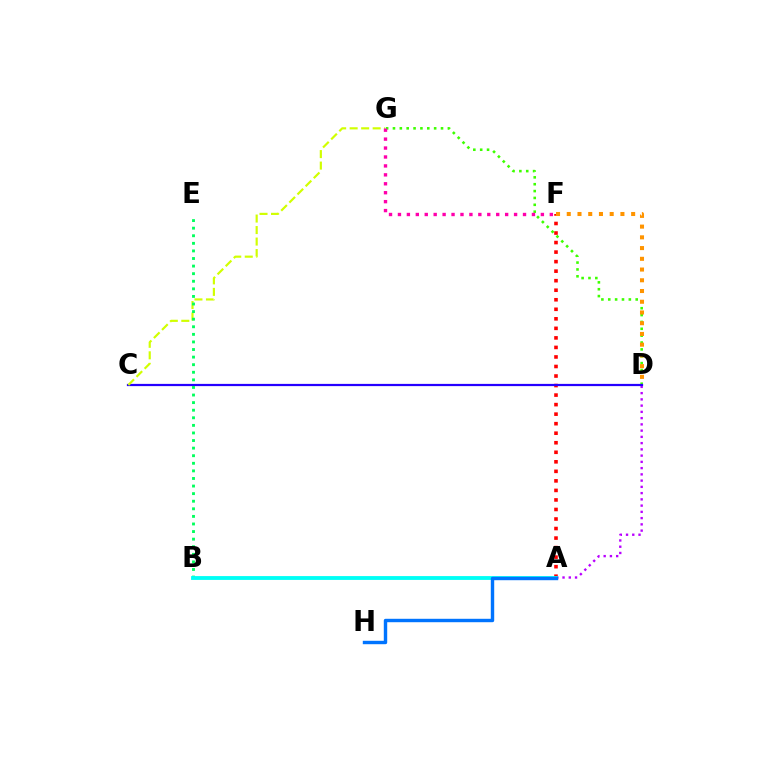{('A', 'F'): [{'color': '#ff0000', 'line_style': 'dotted', 'thickness': 2.59}], ('D', 'G'): [{'color': '#3dff00', 'line_style': 'dotted', 'thickness': 1.86}], ('A', 'D'): [{'color': '#b900ff', 'line_style': 'dotted', 'thickness': 1.7}], ('D', 'F'): [{'color': '#ff9400', 'line_style': 'dotted', 'thickness': 2.92}], ('C', 'D'): [{'color': '#2500ff', 'line_style': 'solid', 'thickness': 1.6}], ('C', 'G'): [{'color': '#d1ff00', 'line_style': 'dashed', 'thickness': 1.56}], ('B', 'E'): [{'color': '#00ff5c', 'line_style': 'dotted', 'thickness': 2.06}], ('A', 'B'): [{'color': '#00fff6', 'line_style': 'solid', 'thickness': 2.76}], ('A', 'H'): [{'color': '#0074ff', 'line_style': 'solid', 'thickness': 2.46}], ('F', 'G'): [{'color': '#ff00ac', 'line_style': 'dotted', 'thickness': 2.43}]}